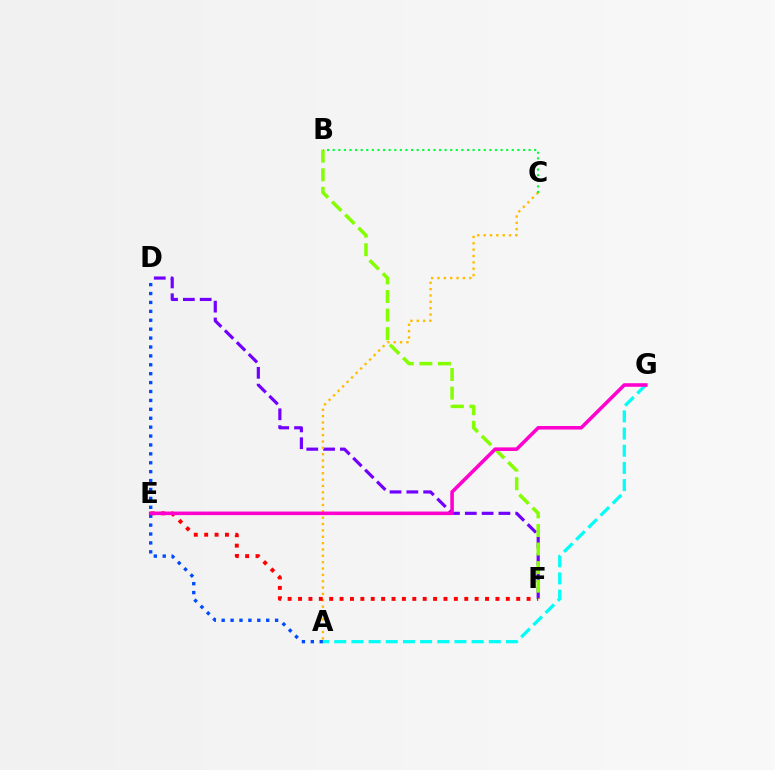{('A', 'G'): [{'color': '#00fff6', 'line_style': 'dashed', 'thickness': 2.33}], ('D', 'F'): [{'color': '#7200ff', 'line_style': 'dashed', 'thickness': 2.28}], ('B', 'F'): [{'color': '#84ff00', 'line_style': 'dashed', 'thickness': 2.52}], ('A', 'C'): [{'color': '#ffbd00', 'line_style': 'dotted', 'thickness': 1.73}], ('A', 'D'): [{'color': '#004bff', 'line_style': 'dotted', 'thickness': 2.42}], ('E', 'F'): [{'color': '#ff0000', 'line_style': 'dotted', 'thickness': 2.82}], ('E', 'G'): [{'color': '#ff00cf', 'line_style': 'solid', 'thickness': 2.57}], ('B', 'C'): [{'color': '#00ff39', 'line_style': 'dotted', 'thickness': 1.52}]}